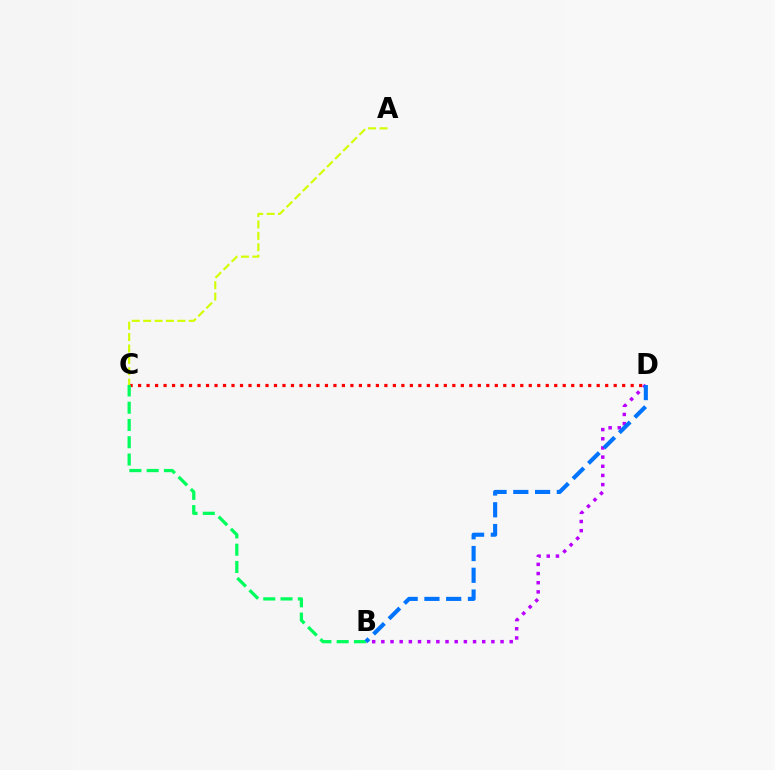{('C', 'D'): [{'color': '#ff0000', 'line_style': 'dotted', 'thickness': 2.31}], ('B', 'D'): [{'color': '#b900ff', 'line_style': 'dotted', 'thickness': 2.49}, {'color': '#0074ff', 'line_style': 'dashed', 'thickness': 2.96}], ('B', 'C'): [{'color': '#00ff5c', 'line_style': 'dashed', 'thickness': 2.35}], ('A', 'C'): [{'color': '#d1ff00', 'line_style': 'dashed', 'thickness': 1.55}]}